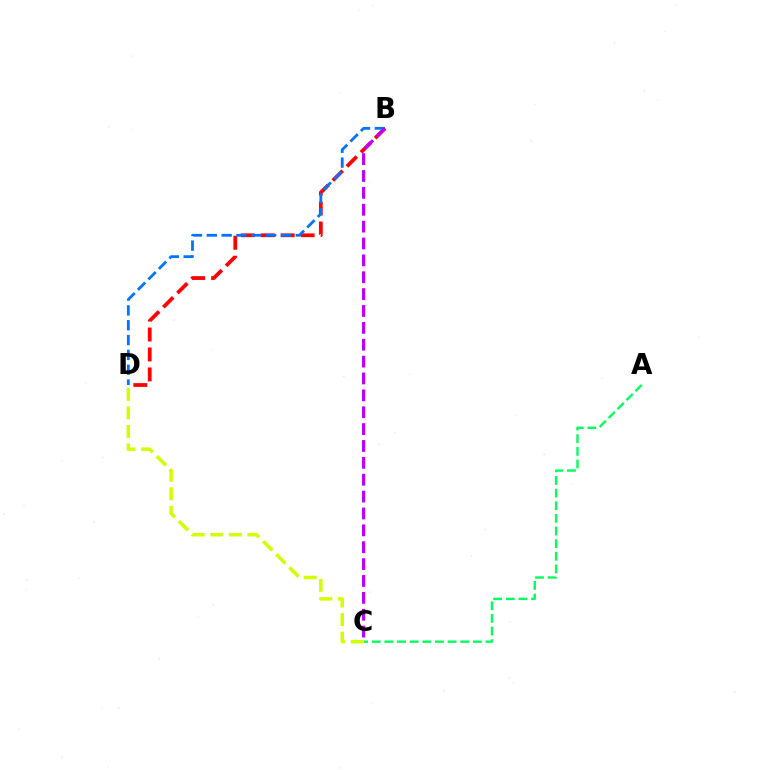{('B', 'D'): [{'color': '#ff0000', 'line_style': 'dashed', 'thickness': 2.71}, {'color': '#0074ff', 'line_style': 'dashed', 'thickness': 2.02}], ('A', 'C'): [{'color': '#00ff5c', 'line_style': 'dashed', 'thickness': 1.72}], ('C', 'D'): [{'color': '#d1ff00', 'line_style': 'dashed', 'thickness': 2.52}], ('B', 'C'): [{'color': '#b900ff', 'line_style': 'dashed', 'thickness': 2.29}]}